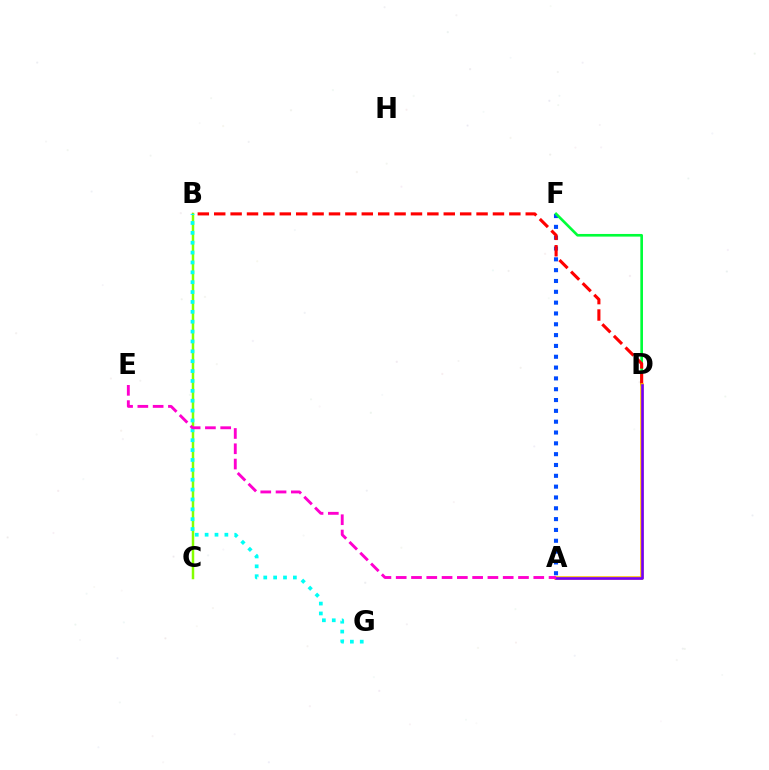{('A', 'F'): [{'color': '#004bff', 'line_style': 'dotted', 'thickness': 2.94}], ('B', 'C'): [{'color': '#84ff00', 'line_style': 'solid', 'thickness': 1.79}], ('D', 'F'): [{'color': '#00ff39', 'line_style': 'solid', 'thickness': 1.91}], ('B', 'D'): [{'color': '#ff0000', 'line_style': 'dashed', 'thickness': 2.23}], ('B', 'G'): [{'color': '#00fff6', 'line_style': 'dotted', 'thickness': 2.68}], ('A', 'D'): [{'color': '#ffbd00', 'line_style': 'solid', 'thickness': 2.58}, {'color': '#7200ff', 'line_style': 'solid', 'thickness': 1.87}], ('A', 'E'): [{'color': '#ff00cf', 'line_style': 'dashed', 'thickness': 2.08}]}